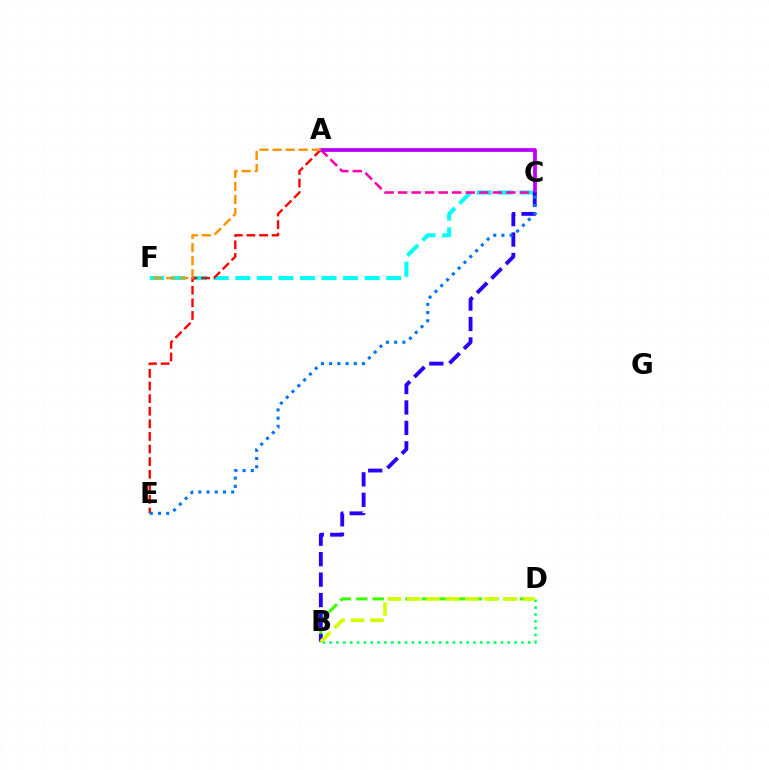{('C', 'F'): [{'color': '#00fff6', 'line_style': 'dashed', 'thickness': 2.93}], ('A', 'E'): [{'color': '#ff0000', 'line_style': 'dashed', 'thickness': 1.71}], ('B', 'D'): [{'color': '#00ff5c', 'line_style': 'dotted', 'thickness': 1.86}, {'color': '#3dff00', 'line_style': 'dashed', 'thickness': 2.22}, {'color': '#d1ff00', 'line_style': 'dashed', 'thickness': 2.63}], ('A', 'C'): [{'color': '#ff00ac', 'line_style': 'dashed', 'thickness': 1.84}, {'color': '#b900ff', 'line_style': 'solid', 'thickness': 2.7}], ('B', 'C'): [{'color': '#2500ff', 'line_style': 'dashed', 'thickness': 2.78}], ('A', 'F'): [{'color': '#ff9400', 'line_style': 'dashed', 'thickness': 1.78}], ('C', 'E'): [{'color': '#0074ff', 'line_style': 'dotted', 'thickness': 2.23}]}